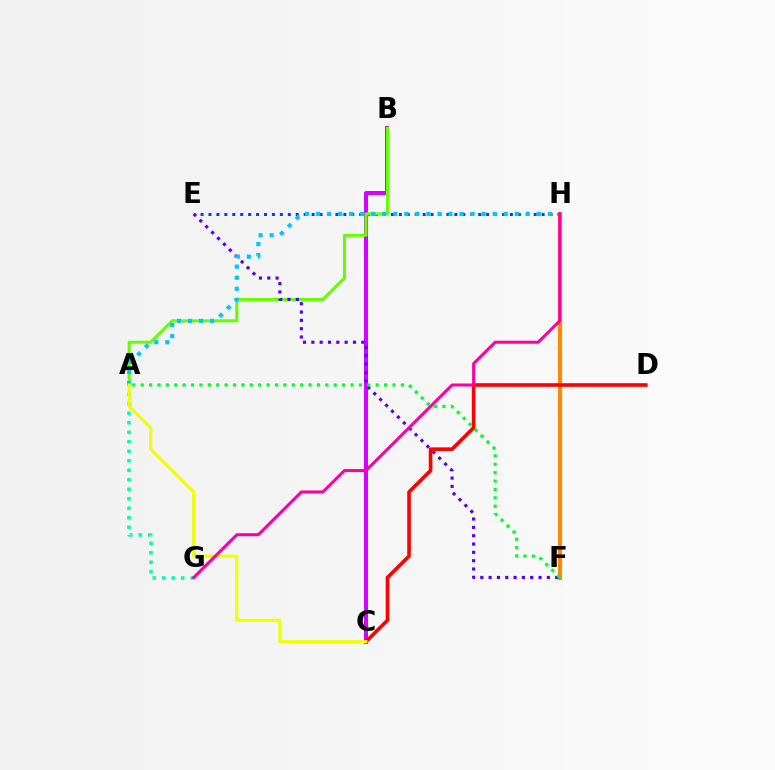{('E', 'H'): [{'color': '#003fff', 'line_style': 'dotted', 'thickness': 2.16}], ('A', 'G'): [{'color': '#00ffaf', 'line_style': 'dotted', 'thickness': 2.58}], ('B', 'C'): [{'color': '#d600ff', 'line_style': 'solid', 'thickness': 2.87}], ('A', 'B'): [{'color': '#66ff00', 'line_style': 'solid', 'thickness': 2.2}], ('F', 'H'): [{'color': '#ff8800', 'line_style': 'solid', 'thickness': 2.95}], ('E', 'F'): [{'color': '#4f00ff', 'line_style': 'dotted', 'thickness': 2.26}], ('A', 'H'): [{'color': '#00c7ff', 'line_style': 'dotted', 'thickness': 3.0}], ('C', 'D'): [{'color': '#ff0000', 'line_style': 'solid', 'thickness': 2.6}], ('A', 'F'): [{'color': '#00ff27', 'line_style': 'dotted', 'thickness': 2.28}], ('A', 'C'): [{'color': '#eeff00', 'line_style': 'solid', 'thickness': 2.2}], ('G', 'H'): [{'color': '#ff00a0', 'line_style': 'solid', 'thickness': 2.18}]}